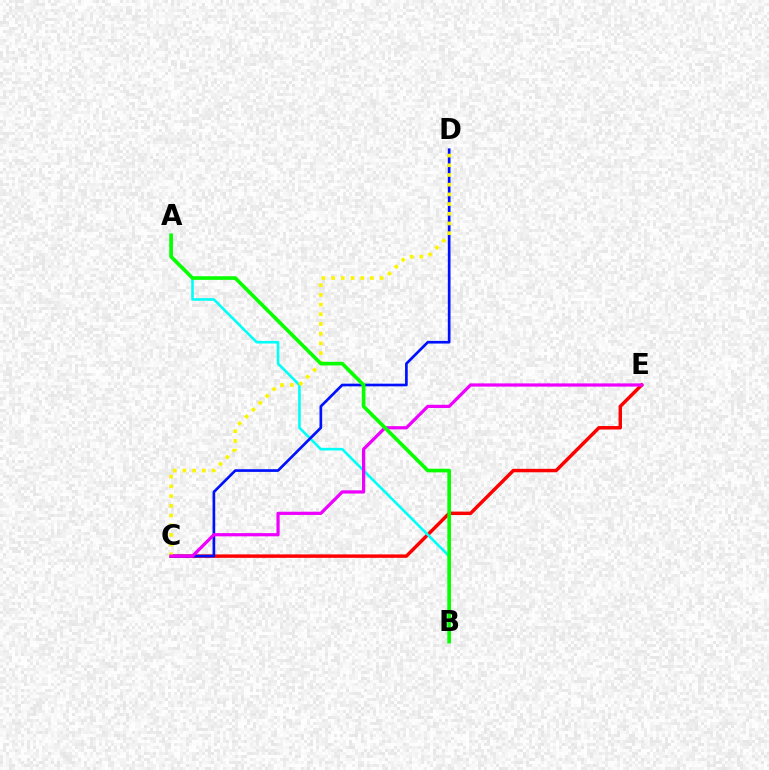{('C', 'E'): [{'color': '#ff0000', 'line_style': 'solid', 'thickness': 2.48}, {'color': '#ee00ff', 'line_style': 'solid', 'thickness': 2.32}], ('A', 'B'): [{'color': '#00fff6', 'line_style': 'solid', 'thickness': 1.87}, {'color': '#08ff00', 'line_style': 'solid', 'thickness': 2.62}], ('C', 'D'): [{'color': '#0010ff', 'line_style': 'solid', 'thickness': 1.92}, {'color': '#fcf500', 'line_style': 'dotted', 'thickness': 2.64}]}